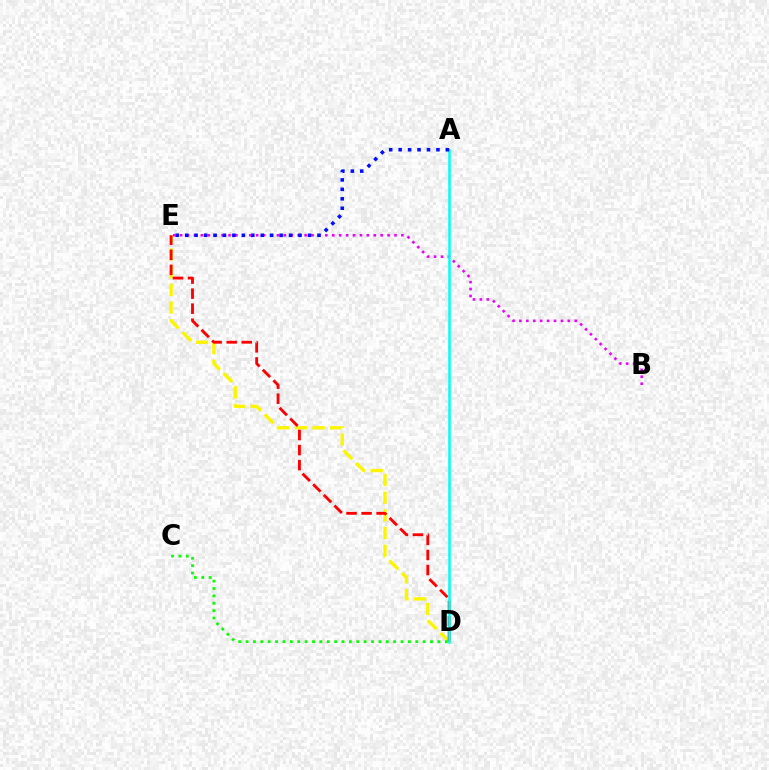{('D', 'E'): [{'color': '#fcf500', 'line_style': 'dashed', 'thickness': 2.4}, {'color': '#ff0000', 'line_style': 'dashed', 'thickness': 2.04}], ('B', 'E'): [{'color': '#ee00ff', 'line_style': 'dotted', 'thickness': 1.88}], ('A', 'D'): [{'color': '#00fff6', 'line_style': 'solid', 'thickness': 1.81}], ('A', 'E'): [{'color': '#0010ff', 'line_style': 'dotted', 'thickness': 2.57}], ('C', 'D'): [{'color': '#08ff00', 'line_style': 'dotted', 'thickness': 2.0}]}